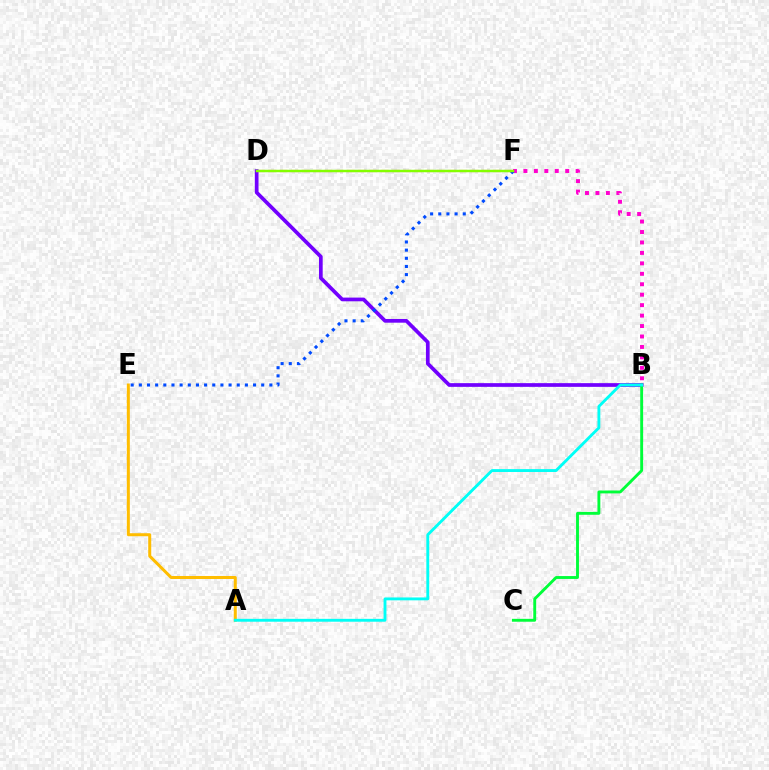{('B', 'D'): [{'color': '#7200ff', 'line_style': 'solid', 'thickness': 2.67}], ('B', 'F'): [{'color': '#ff00cf', 'line_style': 'dotted', 'thickness': 2.84}], ('E', 'F'): [{'color': '#004bff', 'line_style': 'dotted', 'thickness': 2.22}], ('A', 'E'): [{'color': '#ffbd00', 'line_style': 'solid', 'thickness': 2.16}], ('D', 'F'): [{'color': '#ff0000', 'line_style': 'dashed', 'thickness': 1.53}, {'color': '#84ff00', 'line_style': 'solid', 'thickness': 1.77}], ('B', 'C'): [{'color': '#00ff39', 'line_style': 'solid', 'thickness': 2.08}], ('A', 'B'): [{'color': '#00fff6', 'line_style': 'solid', 'thickness': 2.06}]}